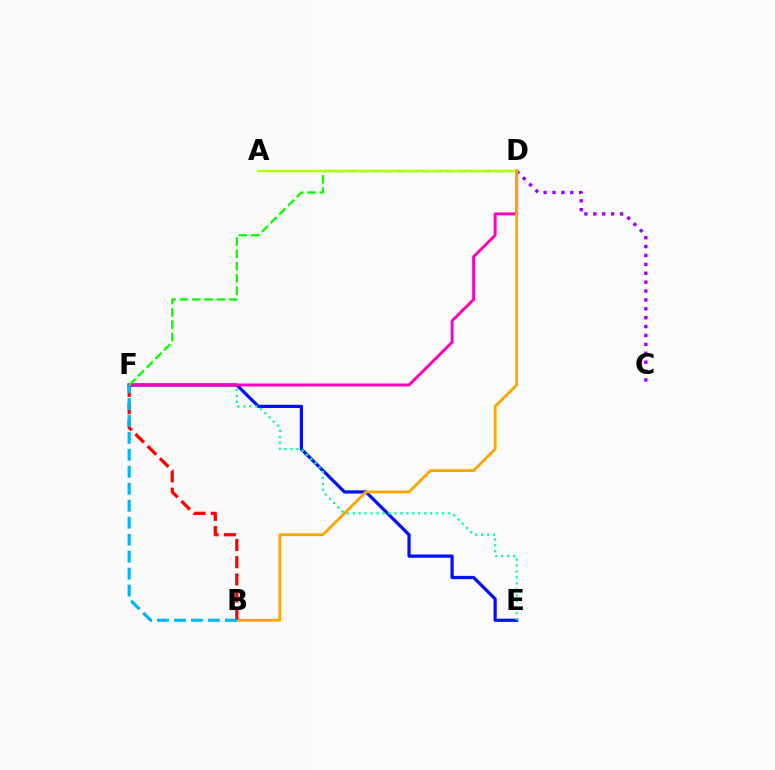{('E', 'F'): [{'color': '#0010ff', 'line_style': 'solid', 'thickness': 2.32}, {'color': '#00ff9d', 'line_style': 'dotted', 'thickness': 1.62}], ('C', 'D'): [{'color': '#9b00ff', 'line_style': 'dotted', 'thickness': 2.42}], ('D', 'F'): [{'color': '#ff00bd', 'line_style': 'solid', 'thickness': 2.11}, {'color': '#08ff00', 'line_style': 'dashed', 'thickness': 1.67}], ('A', 'D'): [{'color': '#b3ff00', 'line_style': 'solid', 'thickness': 1.75}], ('B', 'D'): [{'color': '#ffa500', 'line_style': 'solid', 'thickness': 2.03}], ('B', 'F'): [{'color': '#ff0000', 'line_style': 'dashed', 'thickness': 2.34}, {'color': '#00b5ff', 'line_style': 'dashed', 'thickness': 2.31}]}